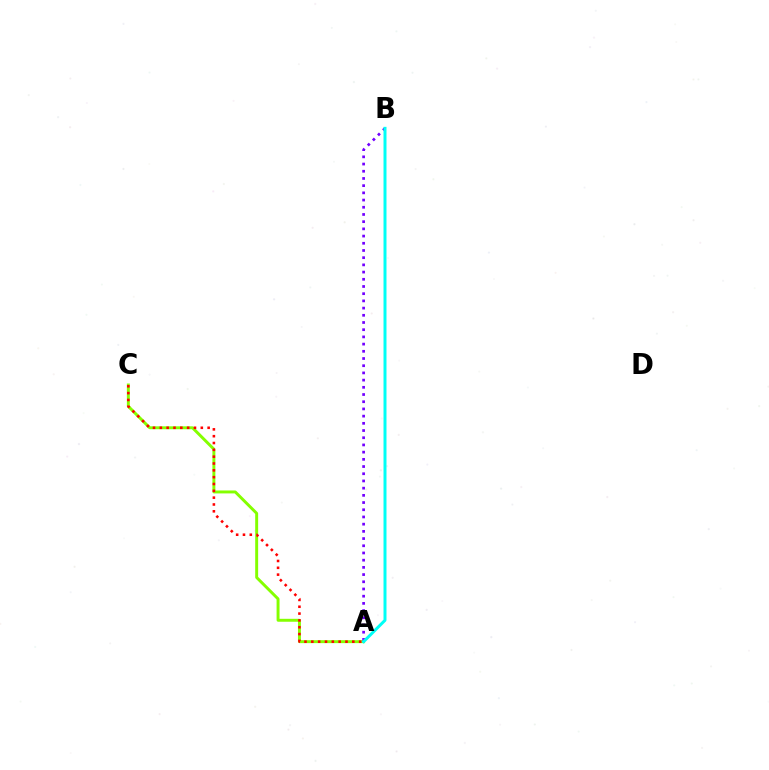{('A', 'C'): [{'color': '#84ff00', 'line_style': 'solid', 'thickness': 2.12}, {'color': '#ff0000', 'line_style': 'dotted', 'thickness': 1.86}], ('A', 'B'): [{'color': '#7200ff', 'line_style': 'dotted', 'thickness': 1.96}, {'color': '#00fff6', 'line_style': 'solid', 'thickness': 2.15}]}